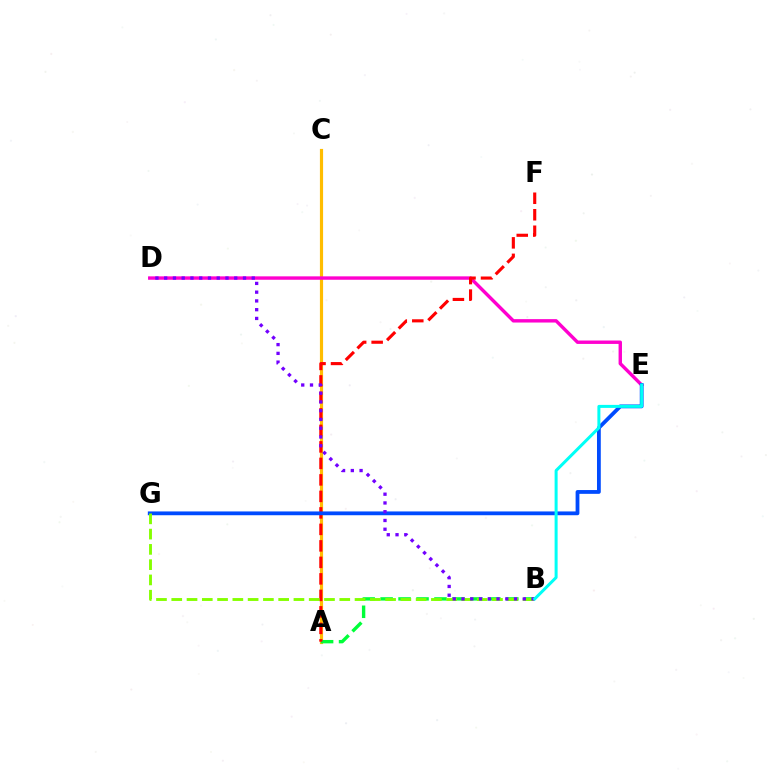{('A', 'C'): [{'color': '#ffbd00', 'line_style': 'solid', 'thickness': 2.28}], ('D', 'E'): [{'color': '#ff00cf', 'line_style': 'solid', 'thickness': 2.45}], ('A', 'B'): [{'color': '#00ff39', 'line_style': 'dashed', 'thickness': 2.44}], ('A', 'F'): [{'color': '#ff0000', 'line_style': 'dashed', 'thickness': 2.24}], ('E', 'G'): [{'color': '#004bff', 'line_style': 'solid', 'thickness': 2.73}], ('B', 'G'): [{'color': '#84ff00', 'line_style': 'dashed', 'thickness': 2.07}], ('B', 'D'): [{'color': '#7200ff', 'line_style': 'dotted', 'thickness': 2.38}], ('B', 'E'): [{'color': '#00fff6', 'line_style': 'solid', 'thickness': 2.17}]}